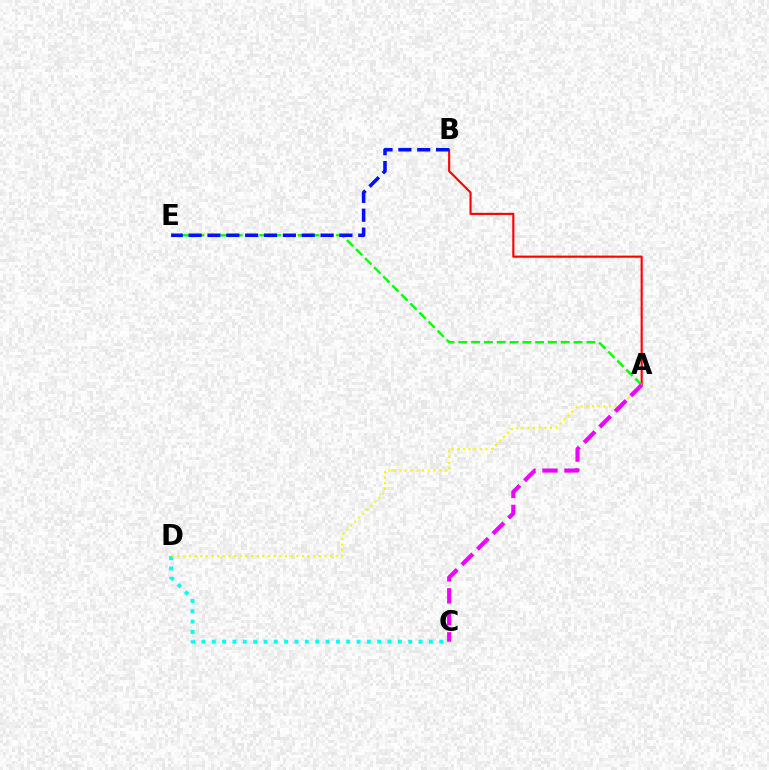{('C', 'D'): [{'color': '#00fff6', 'line_style': 'dotted', 'thickness': 2.81}], ('A', 'B'): [{'color': '#ff0000', 'line_style': 'solid', 'thickness': 1.53}], ('A', 'E'): [{'color': '#08ff00', 'line_style': 'dashed', 'thickness': 1.74}], ('A', 'D'): [{'color': '#fcf500', 'line_style': 'dotted', 'thickness': 1.53}], ('A', 'C'): [{'color': '#ee00ff', 'line_style': 'dashed', 'thickness': 2.99}], ('B', 'E'): [{'color': '#0010ff', 'line_style': 'dashed', 'thickness': 2.56}]}